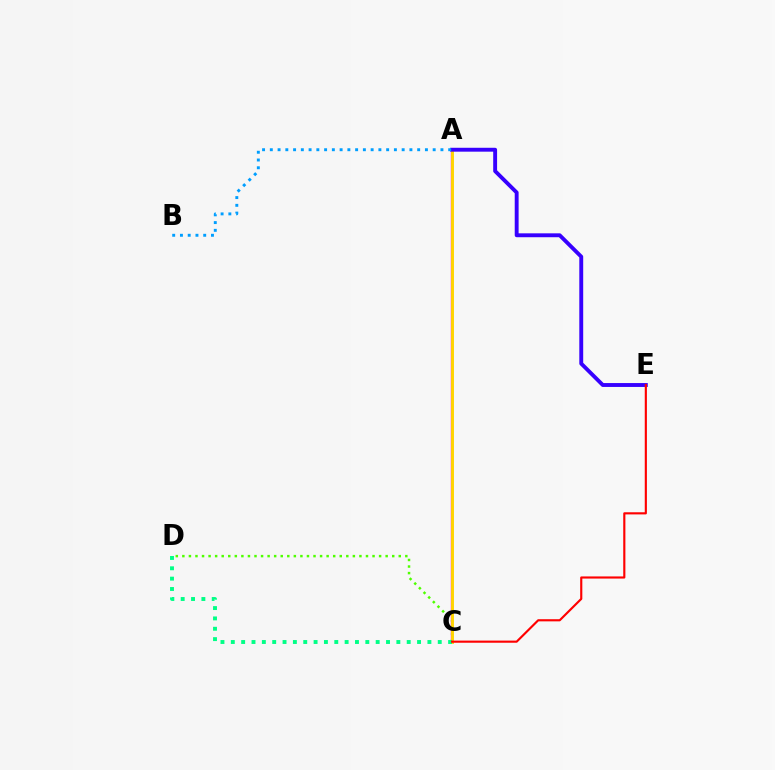{('C', 'D'): [{'color': '#4fff00', 'line_style': 'dotted', 'thickness': 1.78}, {'color': '#00ff86', 'line_style': 'dotted', 'thickness': 2.81}], ('A', 'C'): [{'color': '#ff00ed', 'line_style': 'solid', 'thickness': 1.72}, {'color': '#ffd500', 'line_style': 'solid', 'thickness': 2.1}], ('A', 'E'): [{'color': '#3700ff', 'line_style': 'solid', 'thickness': 2.8}], ('A', 'B'): [{'color': '#009eff', 'line_style': 'dotted', 'thickness': 2.11}], ('C', 'E'): [{'color': '#ff0000', 'line_style': 'solid', 'thickness': 1.54}]}